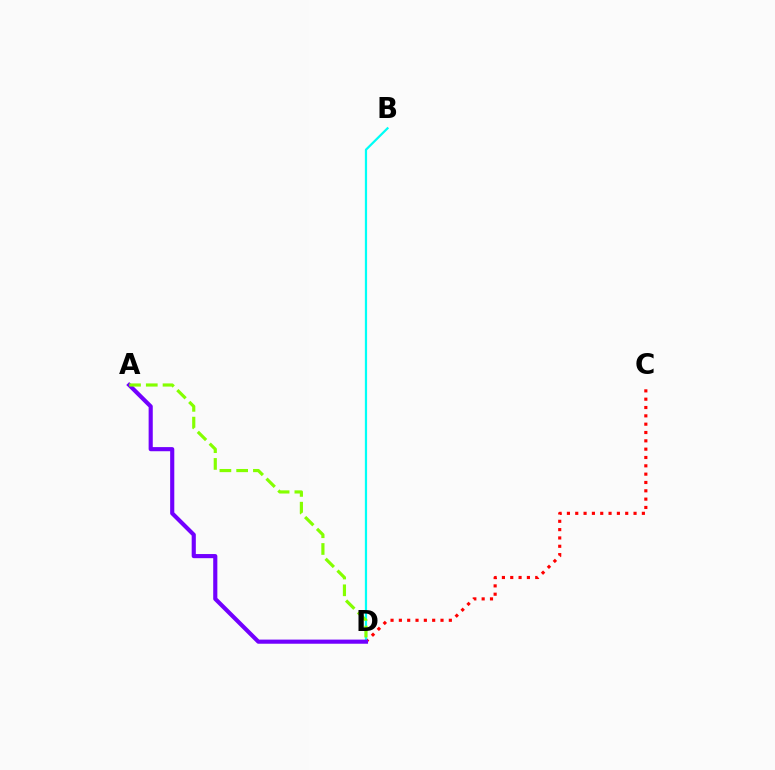{('C', 'D'): [{'color': '#ff0000', 'line_style': 'dotted', 'thickness': 2.26}], ('B', 'D'): [{'color': '#00fff6', 'line_style': 'solid', 'thickness': 1.6}], ('A', 'D'): [{'color': '#7200ff', 'line_style': 'solid', 'thickness': 2.98}, {'color': '#84ff00', 'line_style': 'dashed', 'thickness': 2.28}]}